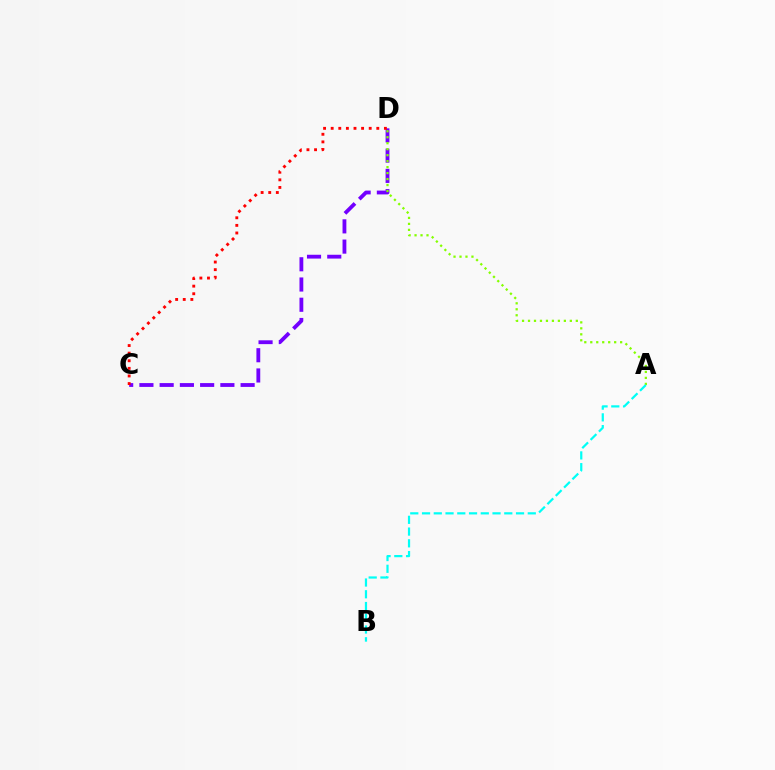{('C', 'D'): [{'color': '#7200ff', 'line_style': 'dashed', 'thickness': 2.75}, {'color': '#ff0000', 'line_style': 'dotted', 'thickness': 2.07}], ('A', 'D'): [{'color': '#84ff00', 'line_style': 'dotted', 'thickness': 1.62}], ('A', 'B'): [{'color': '#00fff6', 'line_style': 'dashed', 'thickness': 1.6}]}